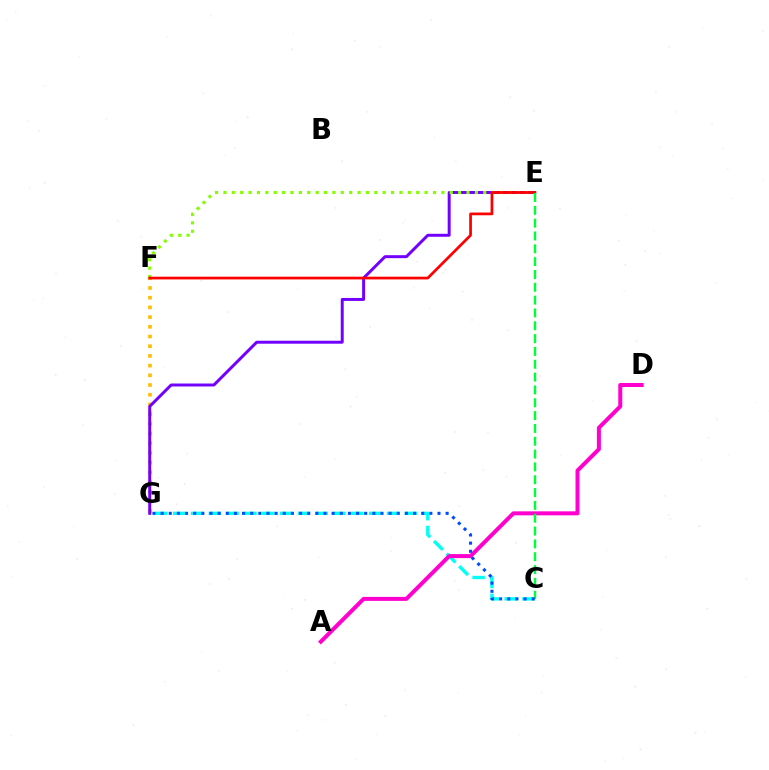{('C', 'G'): [{'color': '#00fff6', 'line_style': 'dashed', 'thickness': 2.42}, {'color': '#004bff', 'line_style': 'dotted', 'thickness': 2.21}], ('F', 'G'): [{'color': '#ffbd00', 'line_style': 'dotted', 'thickness': 2.64}], ('E', 'G'): [{'color': '#7200ff', 'line_style': 'solid', 'thickness': 2.14}], ('A', 'D'): [{'color': '#ff00cf', 'line_style': 'solid', 'thickness': 2.88}], ('E', 'F'): [{'color': '#84ff00', 'line_style': 'dotted', 'thickness': 2.28}, {'color': '#ff0000', 'line_style': 'solid', 'thickness': 1.96}], ('C', 'E'): [{'color': '#00ff39', 'line_style': 'dashed', 'thickness': 1.74}]}